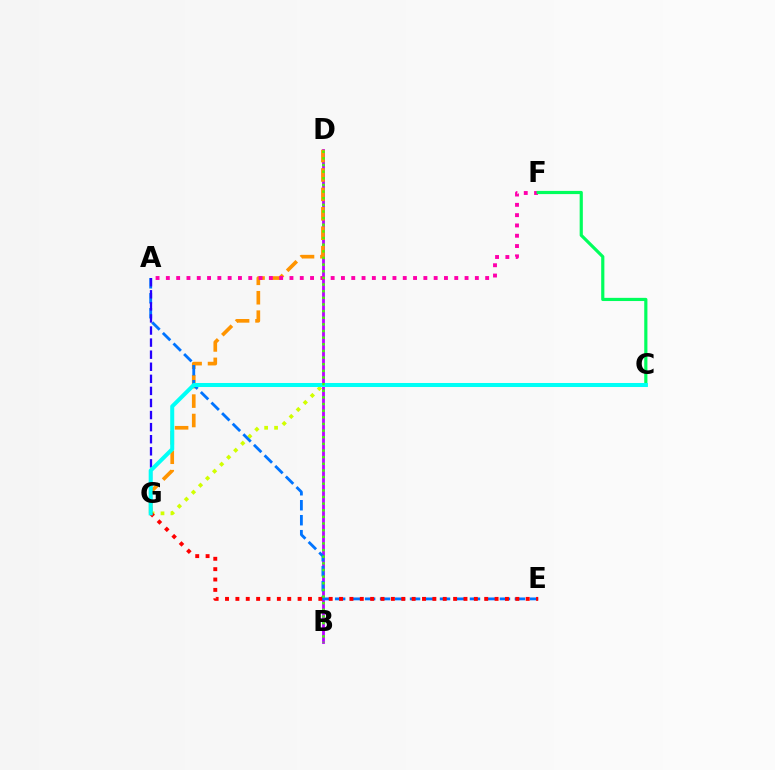{('B', 'D'): [{'color': '#b900ff', 'line_style': 'solid', 'thickness': 2.02}, {'color': '#3dff00', 'line_style': 'dotted', 'thickness': 1.8}], ('D', 'G'): [{'color': '#ff9400', 'line_style': 'dashed', 'thickness': 2.64}], ('C', 'G'): [{'color': '#d1ff00', 'line_style': 'dotted', 'thickness': 2.7}, {'color': '#00fff6', 'line_style': 'solid', 'thickness': 2.89}], ('A', 'E'): [{'color': '#0074ff', 'line_style': 'dashed', 'thickness': 2.04}], ('A', 'G'): [{'color': '#2500ff', 'line_style': 'dashed', 'thickness': 1.64}], ('A', 'F'): [{'color': '#ff00ac', 'line_style': 'dotted', 'thickness': 2.8}], ('C', 'F'): [{'color': '#00ff5c', 'line_style': 'solid', 'thickness': 2.29}], ('E', 'G'): [{'color': '#ff0000', 'line_style': 'dotted', 'thickness': 2.82}]}